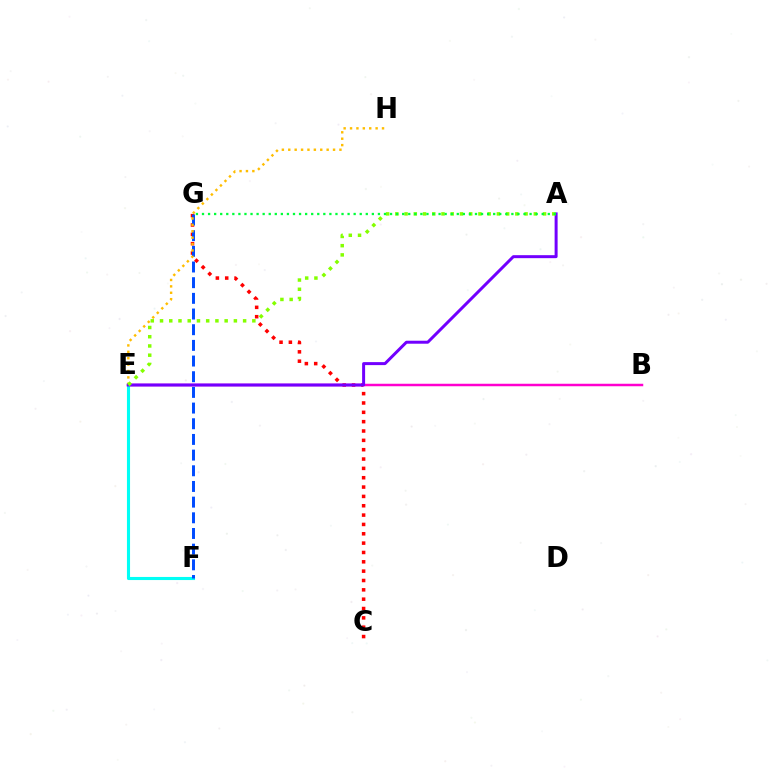{('C', 'G'): [{'color': '#ff0000', 'line_style': 'dotted', 'thickness': 2.54}], ('B', 'E'): [{'color': '#ff00cf', 'line_style': 'solid', 'thickness': 1.8}], ('E', 'F'): [{'color': '#00fff6', 'line_style': 'solid', 'thickness': 2.23}], ('F', 'G'): [{'color': '#004bff', 'line_style': 'dashed', 'thickness': 2.13}], ('E', 'H'): [{'color': '#ffbd00', 'line_style': 'dotted', 'thickness': 1.74}], ('A', 'E'): [{'color': '#7200ff', 'line_style': 'solid', 'thickness': 2.15}, {'color': '#84ff00', 'line_style': 'dotted', 'thickness': 2.51}], ('A', 'G'): [{'color': '#00ff39', 'line_style': 'dotted', 'thickness': 1.65}]}